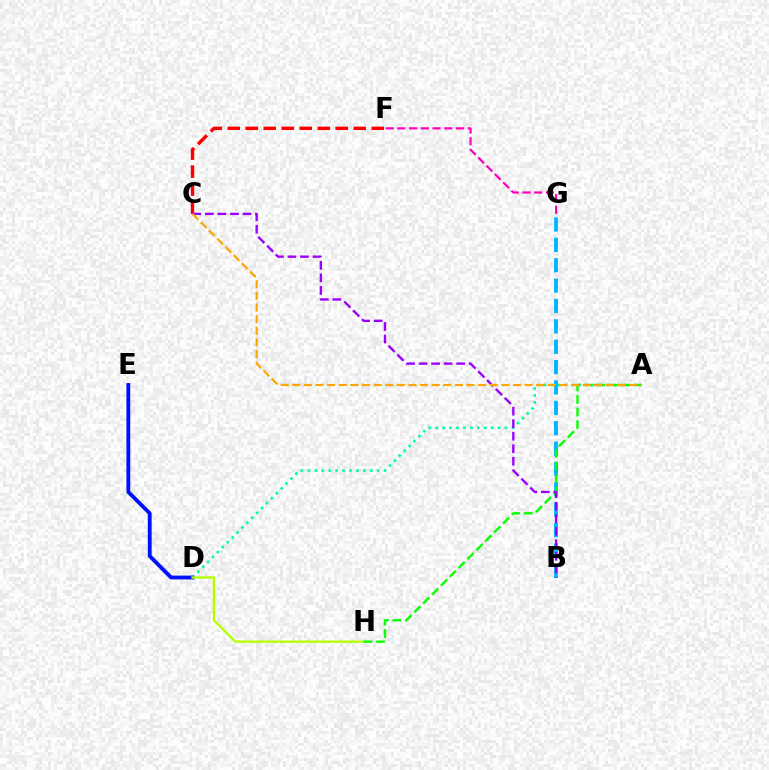{('A', 'D'): [{'color': '#00ff9d', 'line_style': 'dotted', 'thickness': 1.88}], ('F', 'G'): [{'color': '#ff00bd', 'line_style': 'dashed', 'thickness': 1.59}], ('D', 'E'): [{'color': '#0010ff', 'line_style': 'solid', 'thickness': 2.76}], ('C', 'F'): [{'color': '#ff0000', 'line_style': 'dashed', 'thickness': 2.45}], ('B', 'G'): [{'color': '#00b5ff', 'line_style': 'dashed', 'thickness': 2.77}], ('D', 'H'): [{'color': '#b3ff00', 'line_style': 'solid', 'thickness': 1.66}], ('A', 'H'): [{'color': '#08ff00', 'line_style': 'dashed', 'thickness': 1.71}], ('B', 'C'): [{'color': '#9b00ff', 'line_style': 'dashed', 'thickness': 1.7}], ('A', 'C'): [{'color': '#ffa500', 'line_style': 'dashed', 'thickness': 1.58}]}